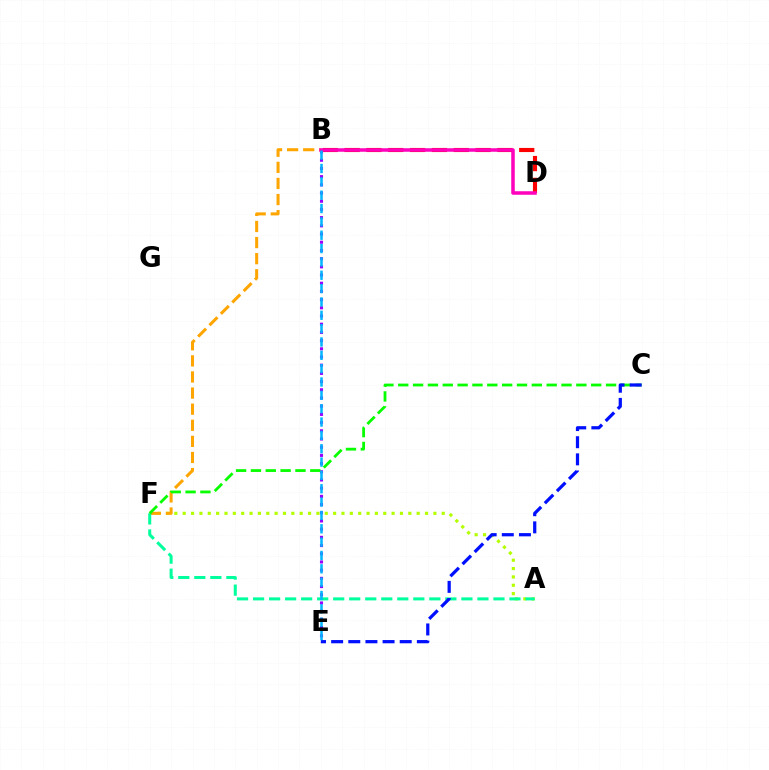{('A', 'F'): [{'color': '#b3ff00', 'line_style': 'dotted', 'thickness': 2.27}, {'color': '#00ff9d', 'line_style': 'dashed', 'thickness': 2.18}], ('B', 'E'): [{'color': '#9b00ff', 'line_style': 'dotted', 'thickness': 2.23}, {'color': '#00b5ff', 'line_style': 'dashed', 'thickness': 1.81}], ('B', 'D'): [{'color': '#ff0000', 'line_style': 'dashed', 'thickness': 2.97}, {'color': '#ff00bd', 'line_style': 'solid', 'thickness': 2.53}], ('B', 'F'): [{'color': '#ffa500', 'line_style': 'dashed', 'thickness': 2.19}], ('C', 'F'): [{'color': '#08ff00', 'line_style': 'dashed', 'thickness': 2.02}], ('C', 'E'): [{'color': '#0010ff', 'line_style': 'dashed', 'thickness': 2.33}]}